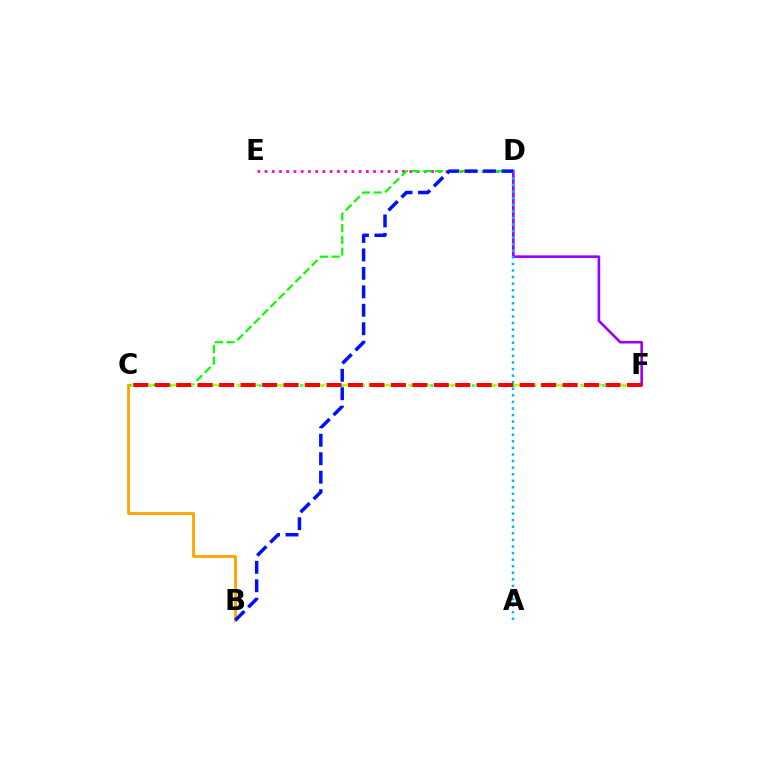{('D', 'E'): [{'color': '#ff00bd', 'line_style': 'dotted', 'thickness': 1.97}], ('D', 'F'): [{'color': '#9b00ff', 'line_style': 'solid', 'thickness': 1.88}], ('C', 'F'): [{'color': '#00ff9d', 'line_style': 'dotted', 'thickness': 1.87}, {'color': '#b3ff00', 'line_style': 'dashed', 'thickness': 1.79}, {'color': '#ff0000', 'line_style': 'dashed', 'thickness': 2.92}], ('C', 'D'): [{'color': '#08ff00', 'line_style': 'dashed', 'thickness': 1.59}], ('B', 'C'): [{'color': '#ffa500', 'line_style': 'solid', 'thickness': 2.06}], ('A', 'D'): [{'color': '#00b5ff', 'line_style': 'dotted', 'thickness': 1.79}], ('B', 'D'): [{'color': '#0010ff', 'line_style': 'dashed', 'thickness': 2.51}]}